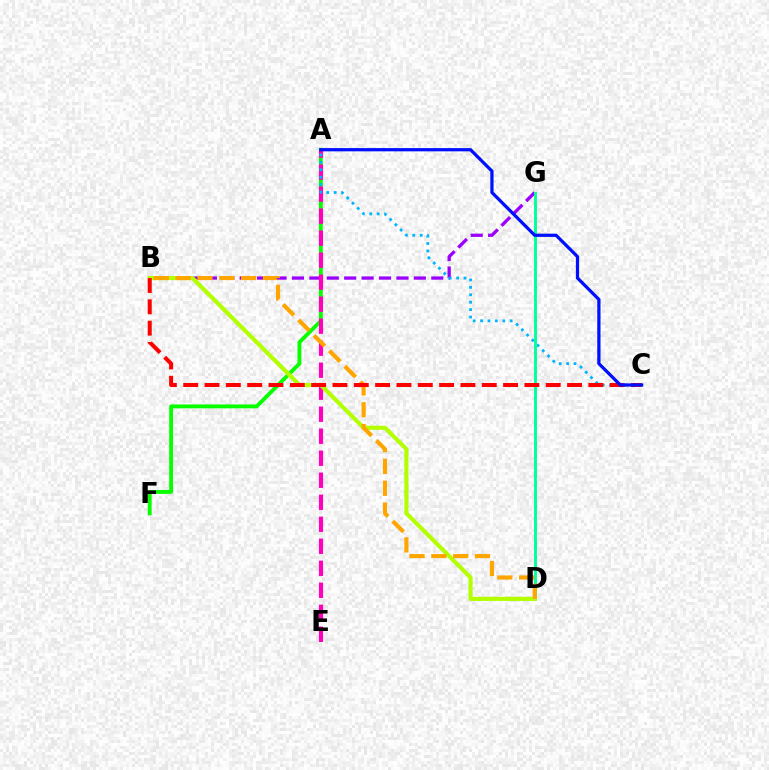{('A', 'F'): [{'color': '#08ff00', 'line_style': 'solid', 'thickness': 2.78}], ('B', 'G'): [{'color': '#9b00ff', 'line_style': 'dashed', 'thickness': 2.37}], ('A', 'E'): [{'color': '#ff00bd', 'line_style': 'dashed', 'thickness': 2.99}], ('A', 'C'): [{'color': '#00b5ff', 'line_style': 'dotted', 'thickness': 2.01}, {'color': '#0010ff', 'line_style': 'solid', 'thickness': 2.34}], ('D', 'G'): [{'color': '#00ff9d', 'line_style': 'solid', 'thickness': 2.09}], ('B', 'D'): [{'color': '#b3ff00', 'line_style': 'solid', 'thickness': 2.96}, {'color': '#ffa500', 'line_style': 'dashed', 'thickness': 2.97}], ('B', 'C'): [{'color': '#ff0000', 'line_style': 'dashed', 'thickness': 2.9}]}